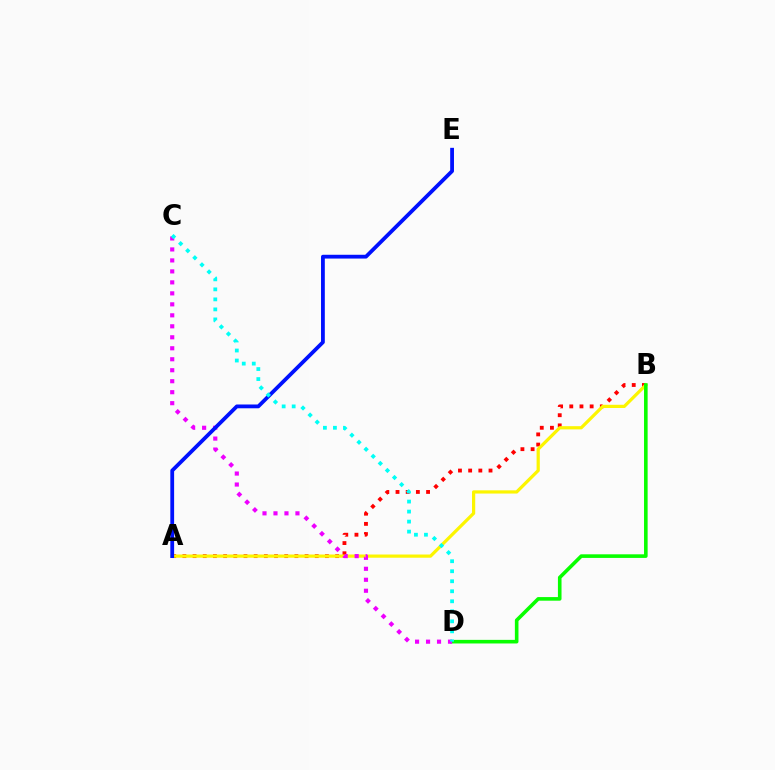{('A', 'B'): [{'color': '#ff0000', 'line_style': 'dotted', 'thickness': 2.77}, {'color': '#fcf500', 'line_style': 'solid', 'thickness': 2.32}], ('B', 'D'): [{'color': '#08ff00', 'line_style': 'solid', 'thickness': 2.59}], ('C', 'D'): [{'color': '#ee00ff', 'line_style': 'dotted', 'thickness': 2.98}, {'color': '#00fff6', 'line_style': 'dotted', 'thickness': 2.72}], ('A', 'E'): [{'color': '#0010ff', 'line_style': 'solid', 'thickness': 2.73}]}